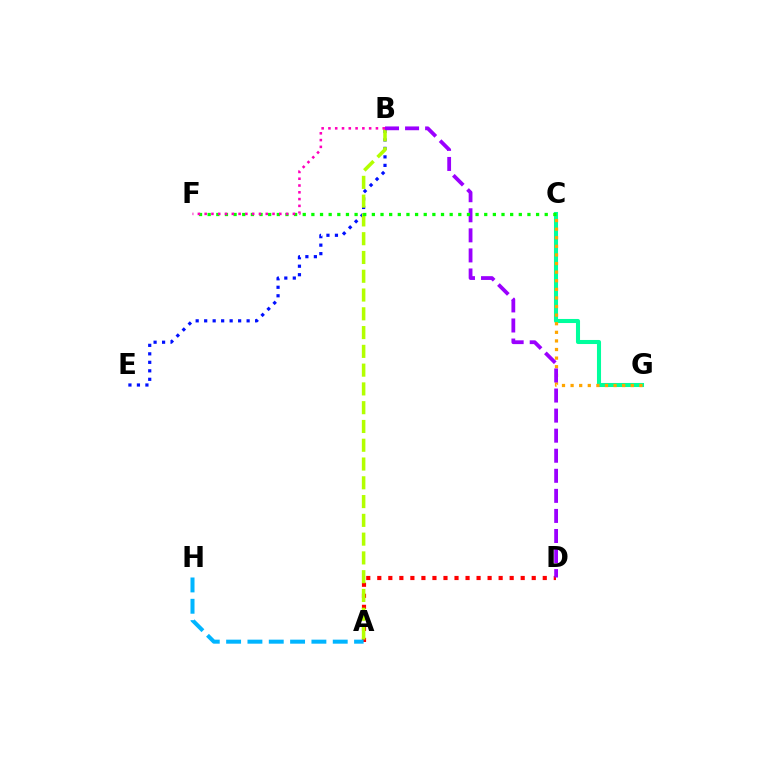{('A', 'D'): [{'color': '#ff0000', 'line_style': 'dotted', 'thickness': 3.0}], ('C', 'G'): [{'color': '#00ff9d', 'line_style': 'solid', 'thickness': 2.93}, {'color': '#ffa500', 'line_style': 'dotted', 'thickness': 2.34}], ('B', 'E'): [{'color': '#0010ff', 'line_style': 'dotted', 'thickness': 2.31}], ('A', 'B'): [{'color': '#b3ff00', 'line_style': 'dashed', 'thickness': 2.55}], ('A', 'H'): [{'color': '#00b5ff', 'line_style': 'dashed', 'thickness': 2.9}], ('B', 'D'): [{'color': '#9b00ff', 'line_style': 'dashed', 'thickness': 2.73}], ('C', 'F'): [{'color': '#08ff00', 'line_style': 'dotted', 'thickness': 2.35}], ('B', 'F'): [{'color': '#ff00bd', 'line_style': 'dotted', 'thickness': 1.84}]}